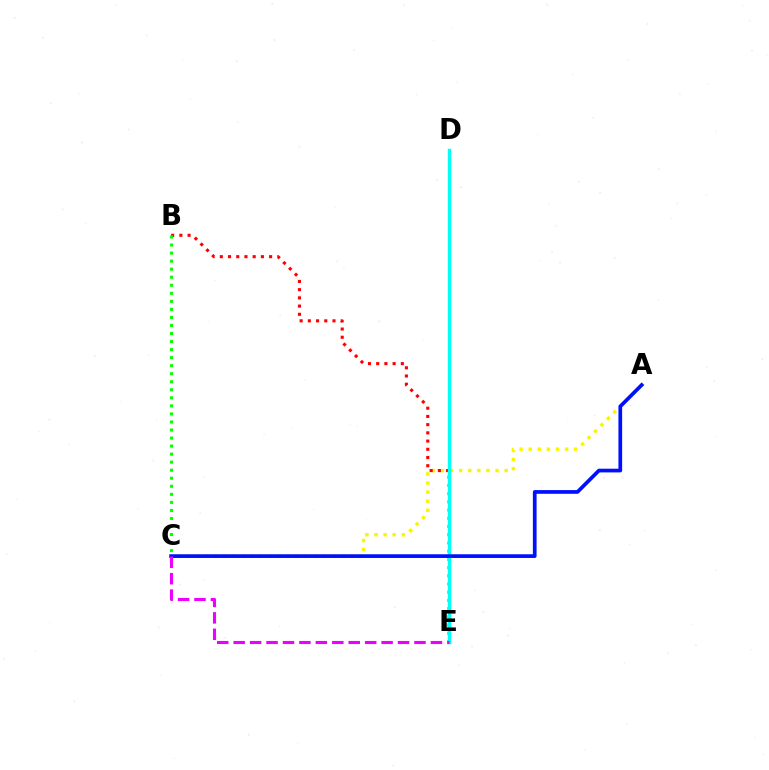{('A', 'C'): [{'color': '#fcf500', 'line_style': 'dotted', 'thickness': 2.47}, {'color': '#0010ff', 'line_style': 'solid', 'thickness': 2.67}], ('B', 'E'): [{'color': '#ff0000', 'line_style': 'dotted', 'thickness': 2.23}], ('D', 'E'): [{'color': '#00fff6', 'line_style': 'solid', 'thickness': 2.46}], ('B', 'C'): [{'color': '#08ff00', 'line_style': 'dotted', 'thickness': 2.18}], ('C', 'E'): [{'color': '#ee00ff', 'line_style': 'dashed', 'thickness': 2.23}]}